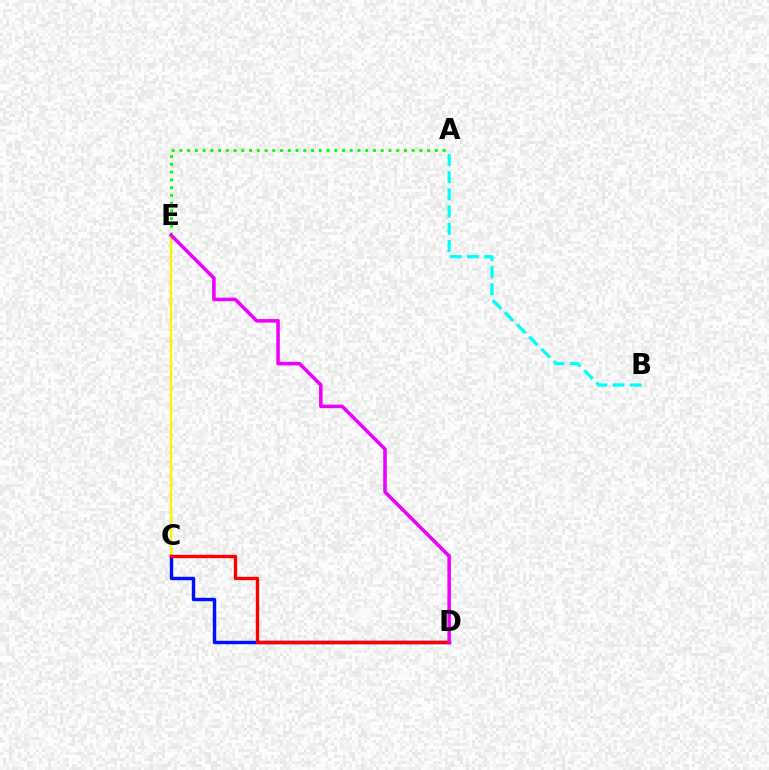{('A', 'E'): [{'color': '#08ff00', 'line_style': 'dotted', 'thickness': 2.1}], ('A', 'B'): [{'color': '#00fff6', 'line_style': 'dashed', 'thickness': 2.34}], ('C', 'E'): [{'color': '#fcf500', 'line_style': 'solid', 'thickness': 1.69}], ('C', 'D'): [{'color': '#0010ff', 'line_style': 'solid', 'thickness': 2.47}, {'color': '#ff0000', 'line_style': 'solid', 'thickness': 2.42}], ('D', 'E'): [{'color': '#ee00ff', 'line_style': 'solid', 'thickness': 2.55}]}